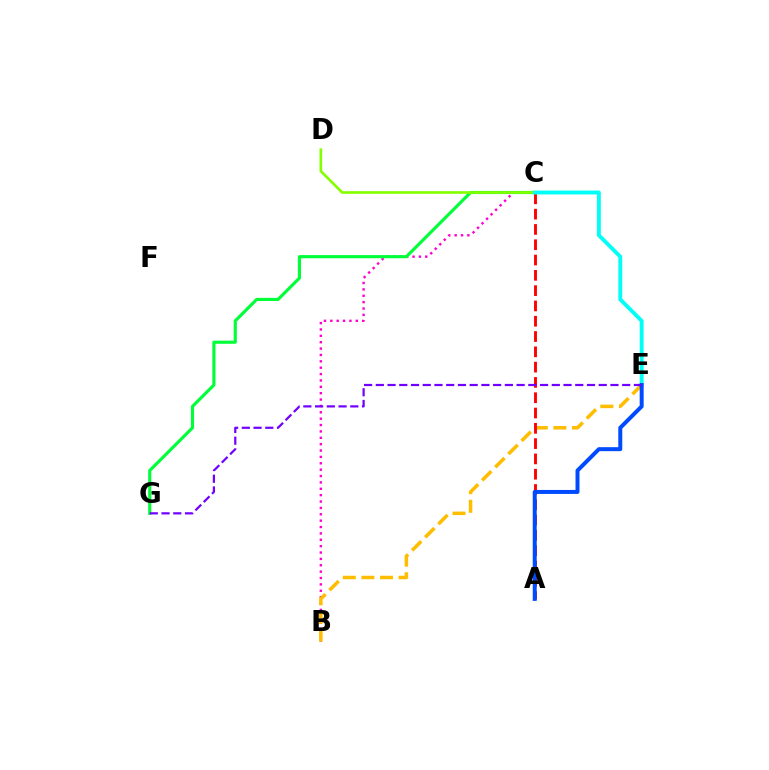{('B', 'C'): [{'color': '#ff00cf', 'line_style': 'dotted', 'thickness': 1.73}], ('C', 'G'): [{'color': '#00ff39', 'line_style': 'solid', 'thickness': 2.25}], ('B', 'E'): [{'color': '#ffbd00', 'line_style': 'dashed', 'thickness': 2.53}], ('C', 'D'): [{'color': '#84ff00', 'line_style': 'solid', 'thickness': 1.91}], ('A', 'C'): [{'color': '#ff0000', 'line_style': 'dashed', 'thickness': 2.08}], ('C', 'E'): [{'color': '#00fff6', 'line_style': 'solid', 'thickness': 2.79}], ('A', 'E'): [{'color': '#004bff', 'line_style': 'solid', 'thickness': 2.87}], ('E', 'G'): [{'color': '#7200ff', 'line_style': 'dashed', 'thickness': 1.59}]}